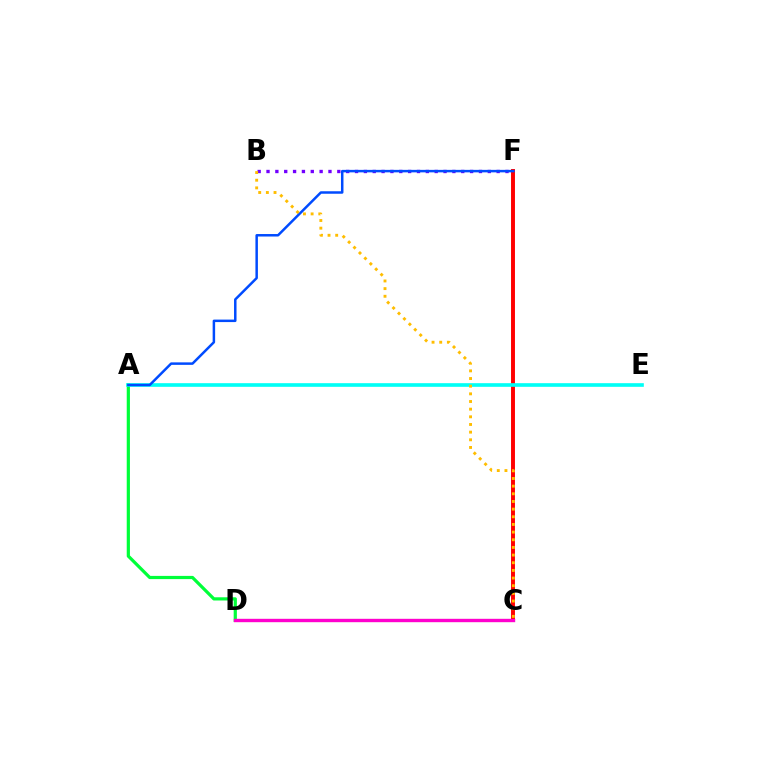{('B', 'F'): [{'color': '#7200ff', 'line_style': 'dotted', 'thickness': 2.4}], ('C', 'D'): [{'color': '#84ff00', 'line_style': 'solid', 'thickness': 2.19}, {'color': '#ff00cf', 'line_style': 'solid', 'thickness': 2.42}], ('A', 'D'): [{'color': '#00ff39', 'line_style': 'solid', 'thickness': 2.31}], ('C', 'F'): [{'color': '#ff0000', 'line_style': 'solid', 'thickness': 2.83}], ('A', 'E'): [{'color': '#00fff6', 'line_style': 'solid', 'thickness': 2.62}], ('A', 'F'): [{'color': '#004bff', 'line_style': 'solid', 'thickness': 1.79}], ('B', 'C'): [{'color': '#ffbd00', 'line_style': 'dotted', 'thickness': 2.08}]}